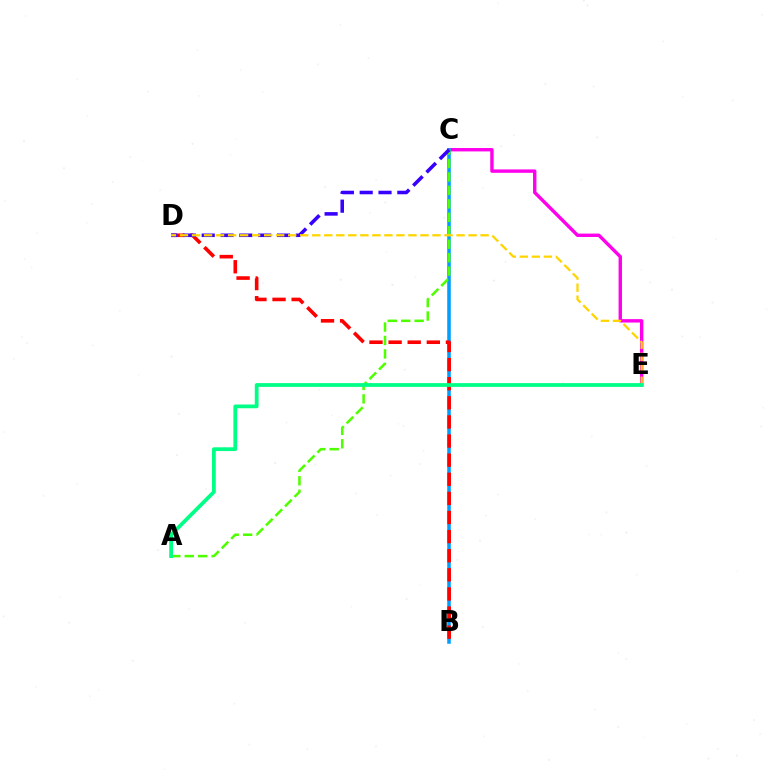{('C', 'E'): [{'color': '#ff00ed', 'line_style': 'solid', 'thickness': 2.44}], ('B', 'C'): [{'color': '#009eff', 'line_style': 'solid', 'thickness': 2.54}], ('B', 'D'): [{'color': '#ff0000', 'line_style': 'dashed', 'thickness': 2.6}], ('A', 'C'): [{'color': '#4fff00', 'line_style': 'dashed', 'thickness': 1.83}], ('C', 'D'): [{'color': '#3700ff', 'line_style': 'dashed', 'thickness': 2.56}], ('D', 'E'): [{'color': '#ffd500', 'line_style': 'dashed', 'thickness': 1.63}], ('A', 'E'): [{'color': '#00ff86', 'line_style': 'solid', 'thickness': 2.71}]}